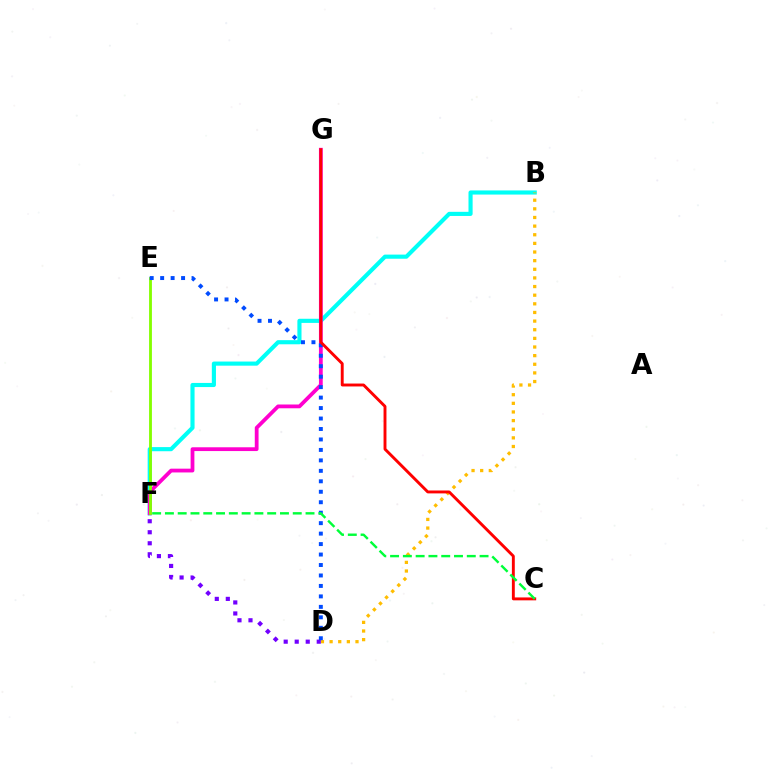{('B', 'F'): [{'color': '#00fff6', 'line_style': 'solid', 'thickness': 2.97}], ('B', 'D'): [{'color': '#ffbd00', 'line_style': 'dotted', 'thickness': 2.35}], ('F', 'G'): [{'color': '#ff00cf', 'line_style': 'solid', 'thickness': 2.72}], ('E', 'F'): [{'color': '#84ff00', 'line_style': 'solid', 'thickness': 2.04}], ('D', 'F'): [{'color': '#7200ff', 'line_style': 'dotted', 'thickness': 2.99}], ('D', 'E'): [{'color': '#004bff', 'line_style': 'dotted', 'thickness': 2.84}], ('C', 'G'): [{'color': '#ff0000', 'line_style': 'solid', 'thickness': 2.09}], ('C', 'F'): [{'color': '#00ff39', 'line_style': 'dashed', 'thickness': 1.74}]}